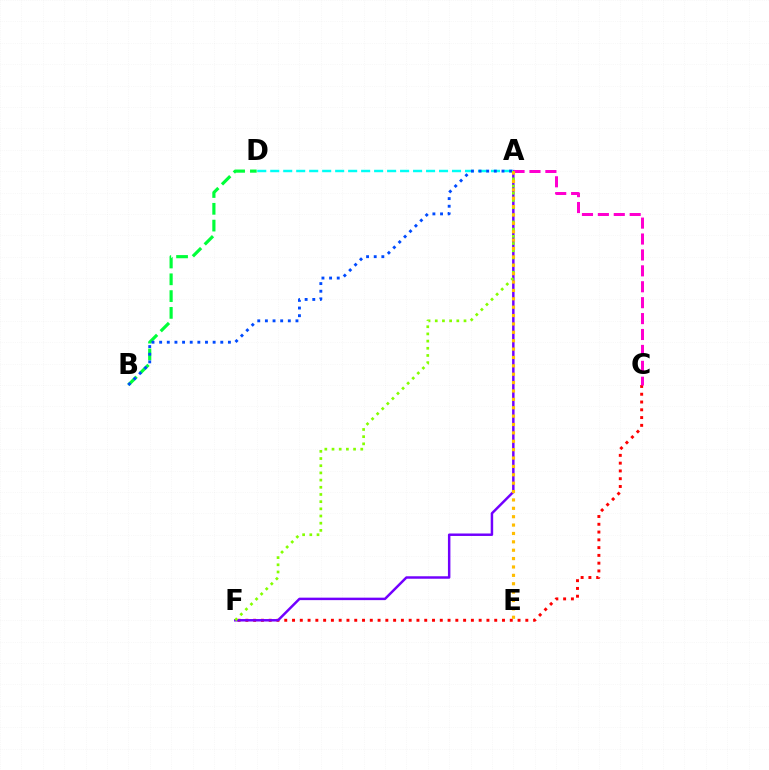{('C', 'F'): [{'color': '#ff0000', 'line_style': 'dotted', 'thickness': 2.11}], ('A', 'F'): [{'color': '#7200ff', 'line_style': 'solid', 'thickness': 1.78}, {'color': '#84ff00', 'line_style': 'dotted', 'thickness': 1.95}], ('A', 'D'): [{'color': '#00fff6', 'line_style': 'dashed', 'thickness': 1.76}], ('A', 'C'): [{'color': '#ff00cf', 'line_style': 'dashed', 'thickness': 2.16}], ('B', 'D'): [{'color': '#00ff39', 'line_style': 'dashed', 'thickness': 2.28}], ('A', 'B'): [{'color': '#004bff', 'line_style': 'dotted', 'thickness': 2.08}], ('A', 'E'): [{'color': '#ffbd00', 'line_style': 'dotted', 'thickness': 2.28}]}